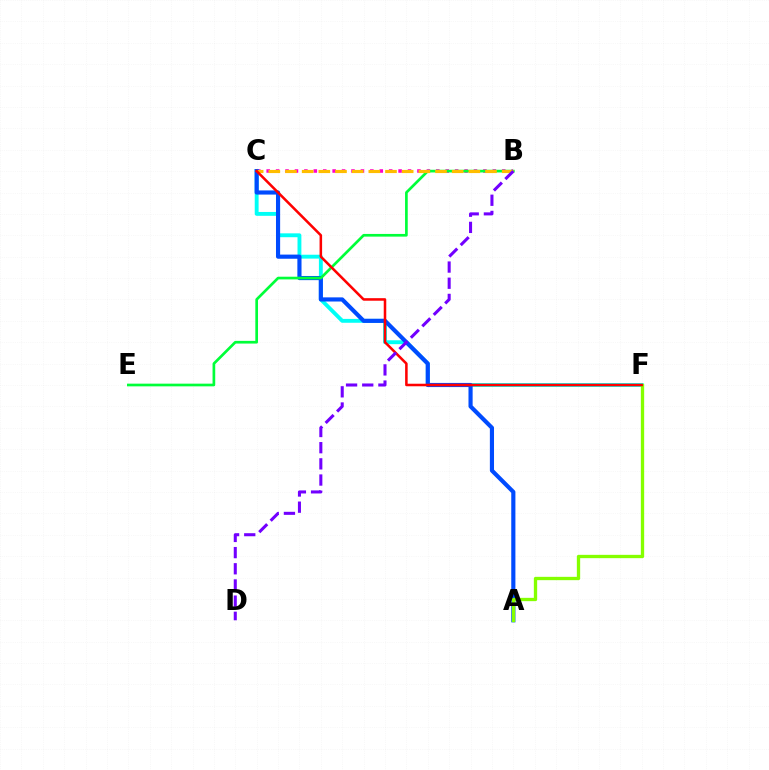{('C', 'F'): [{'color': '#00fff6', 'line_style': 'solid', 'thickness': 2.79}, {'color': '#ff0000', 'line_style': 'solid', 'thickness': 1.83}], ('B', 'C'): [{'color': '#ff00cf', 'line_style': 'dotted', 'thickness': 2.56}, {'color': '#ffbd00', 'line_style': 'dashed', 'thickness': 2.26}], ('A', 'C'): [{'color': '#004bff', 'line_style': 'solid', 'thickness': 2.98}], ('A', 'F'): [{'color': '#84ff00', 'line_style': 'solid', 'thickness': 2.39}], ('B', 'E'): [{'color': '#00ff39', 'line_style': 'solid', 'thickness': 1.93}], ('B', 'D'): [{'color': '#7200ff', 'line_style': 'dashed', 'thickness': 2.2}]}